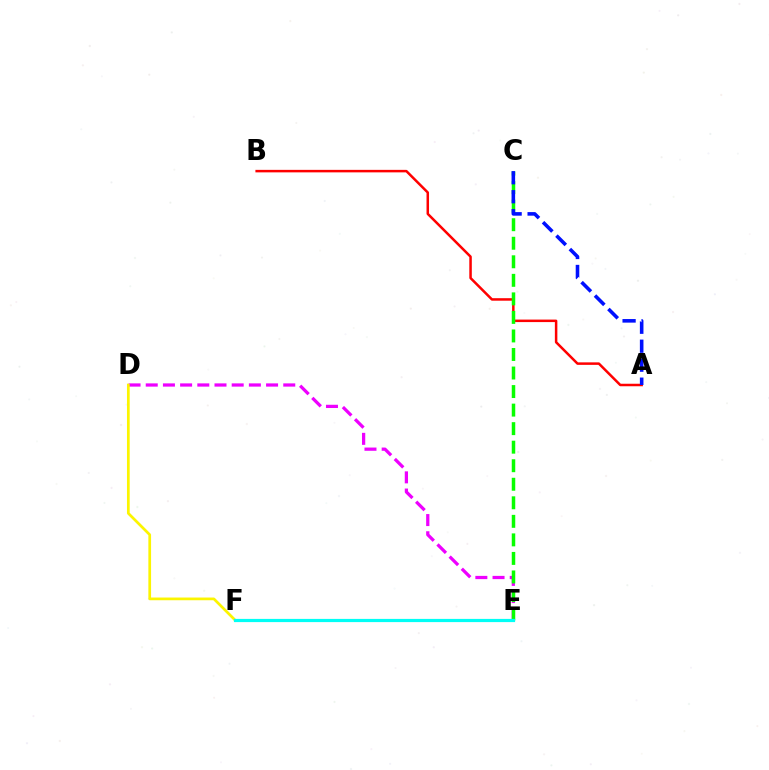{('A', 'B'): [{'color': '#ff0000', 'line_style': 'solid', 'thickness': 1.8}], ('D', 'E'): [{'color': '#ee00ff', 'line_style': 'dashed', 'thickness': 2.34}], ('D', 'F'): [{'color': '#fcf500', 'line_style': 'solid', 'thickness': 1.95}], ('C', 'E'): [{'color': '#08ff00', 'line_style': 'dashed', 'thickness': 2.52}], ('A', 'C'): [{'color': '#0010ff', 'line_style': 'dashed', 'thickness': 2.58}], ('E', 'F'): [{'color': '#00fff6', 'line_style': 'solid', 'thickness': 2.31}]}